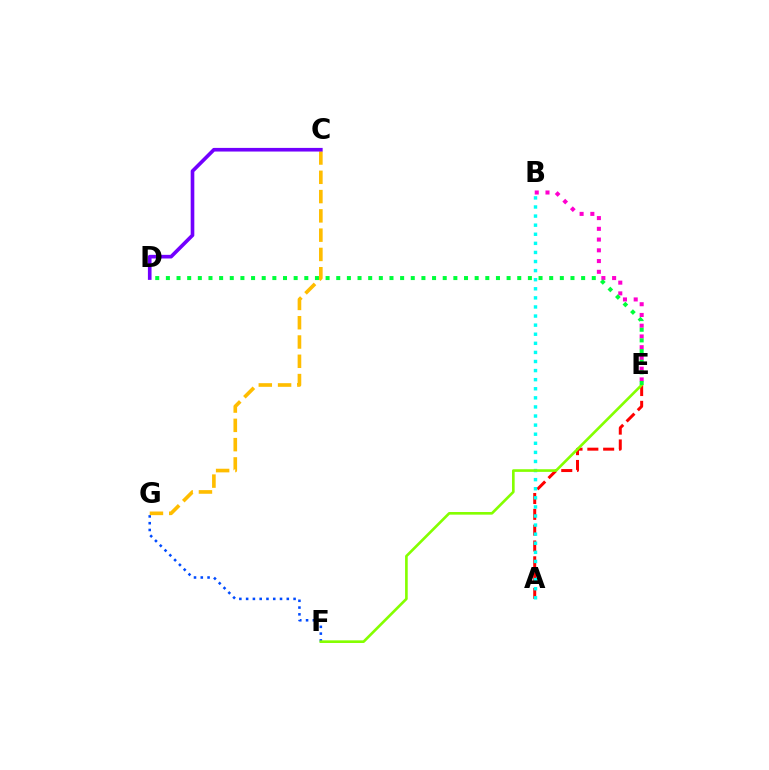{('F', 'G'): [{'color': '#004bff', 'line_style': 'dotted', 'thickness': 1.84}], ('B', 'E'): [{'color': '#ff00cf', 'line_style': 'dotted', 'thickness': 2.92}], ('C', 'G'): [{'color': '#ffbd00', 'line_style': 'dashed', 'thickness': 2.62}], ('A', 'E'): [{'color': '#ff0000', 'line_style': 'dashed', 'thickness': 2.15}], ('A', 'B'): [{'color': '#00fff6', 'line_style': 'dotted', 'thickness': 2.47}], ('E', 'F'): [{'color': '#84ff00', 'line_style': 'solid', 'thickness': 1.9}], ('C', 'D'): [{'color': '#7200ff', 'line_style': 'solid', 'thickness': 2.62}], ('D', 'E'): [{'color': '#00ff39', 'line_style': 'dotted', 'thickness': 2.89}]}